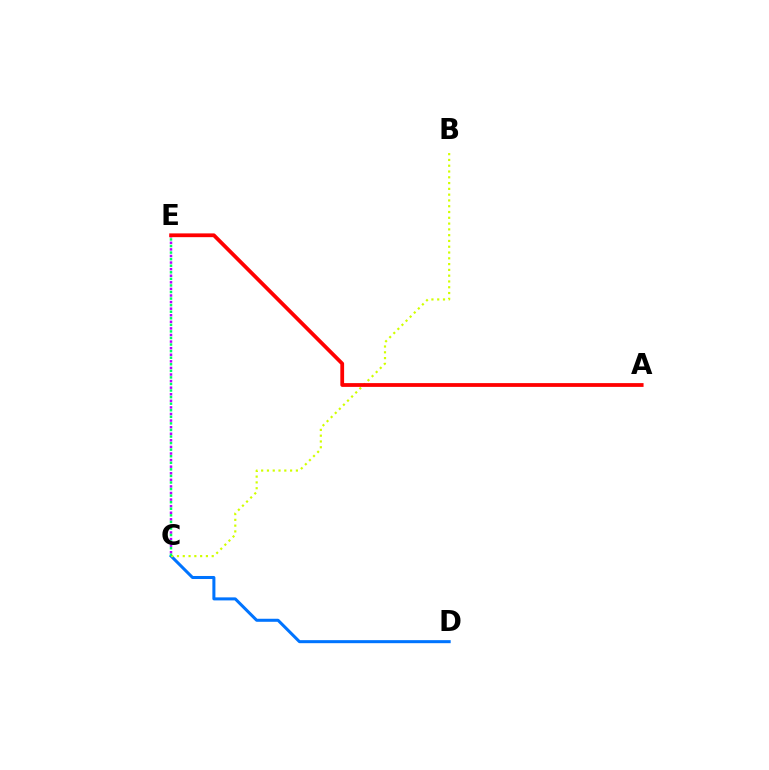{('C', 'D'): [{'color': '#0074ff', 'line_style': 'solid', 'thickness': 2.18}], ('B', 'C'): [{'color': '#d1ff00', 'line_style': 'dotted', 'thickness': 1.57}], ('C', 'E'): [{'color': '#b900ff', 'line_style': 'dotted', 'thickness': 1.79}, {'color': '#00ff5c', 'line_style': 'dotted', 'thickness': 1.78}], ('A', 'E'): [{'color': '#ff0000', 'line_style': 'solid', 'thickness': 2.72}]}